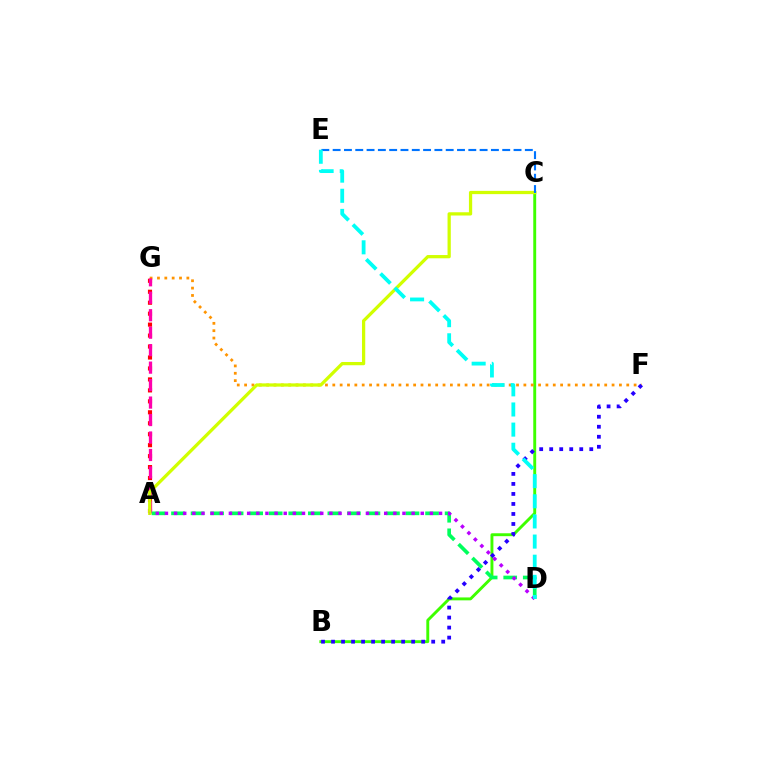{('B', 'C'): [{'color': '#3dff00', 'line_style': 'solid', 'thickness': 2.1}], ('F', 'G'): [{'color': '#ff9400', 'line_style': 'dotted', 'thickness': 2.0}], ('A', 'G'): [{'color': '#ff0000', 'line_style': 'dotted', 'thickness': 2.98}, {'color': '#ff00ac', 'line_style': 'dashed', 'thickness': 2.37}], ('A', 'D'): [{'color': '#00ff5c', 'line_style': 'dashed', 'thickness': 2.65}, {'color': '#b900ff', 'line_style': 'dotted', 'thickness': 2.48}], ('A', 'C'): [{'color': '#d1ff00', 'line_style': 'solid', 'thickness': 2.34}], ('B', 'F'): [{'color': '#2500ff', 'line_style': 'dotted', 'thickness': 2.72}], ('C', 'E'): [{'color': '#0074ff', 'line_style': 'dashed', 'thickness': 1.54}], ('D', 'E'): [{'color': '#00fff6', 'line_style': 'dashed', 'thickness': 2.74}]}